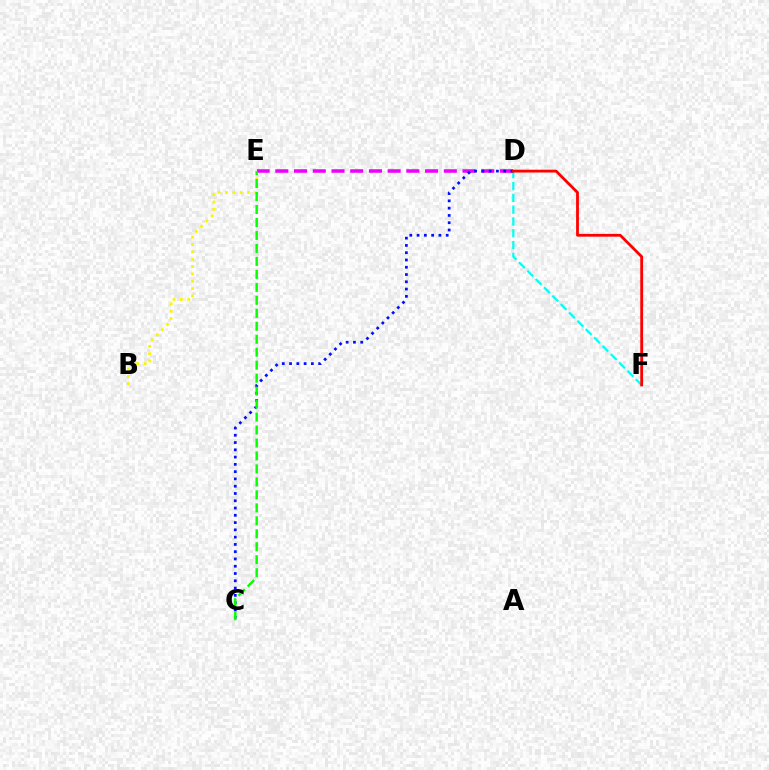{('B', 'E'): [{'color': '#fcf500', 'line_style': 'dotted', 'thickness': 1.99}], ('D', 'E'): [{'color': '#ee00ff', 'line_style': 'dashed', 'thickness': 2.54}], ('D', 'F'): [{'color': '#00fff6', 'line_style': 'dashed', 'thickness': 1.6}, {'color': '#ff0000', 'line_style': 'solid', 'thickness': 2.02}], ('C', 'D'): [{'color': '#0010ff', 'line_style': 'dotted', 'thickness': 1.98}], ('C', 'E'): [{'color': '#08ff00', 'line_style': 'dashed', 'thickness': 1.76}]}